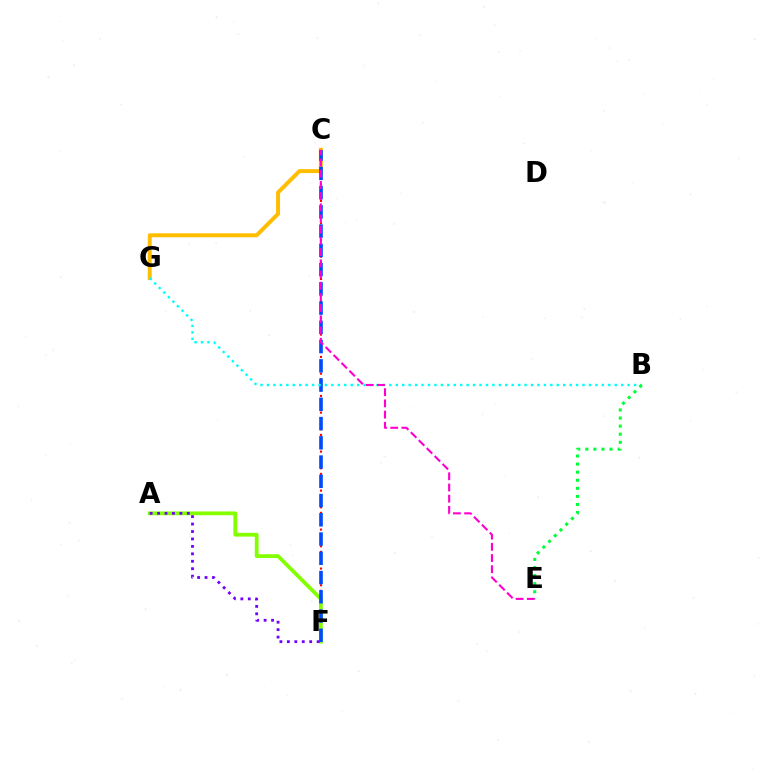{('C', 'F'): [{'color': '#ff0000', 'line_style': 'dotted', 'thickness': 1.51}, {'color': '#004bff', 'line_style': 'dashed', 'thickness': 2.61}], ('A', 'F'): [{'color': '#84ff00', 'line_style': 'solid', 'thickness': 2.73}, {'color': '#7200ff', 'line_style': 'dotted', 'thickness': 2.02}], ('C', 'G'): [{'color': '#ffbd00', 'line_style': 'solid', 'thickness': 2.85}], ('B', 'G'): [{'color': '#00fff6', 'line_style': 'dotted', 'thickness': 1.75}], ('B', 'E'): [{'color': '#00ff39', 'line_style': 'dotted', 'thickness': 2.19}], ('C', 'E'): [{'color': '#ff00cf', 'line_style': 'dashed', 'thickness': 1.52}]}